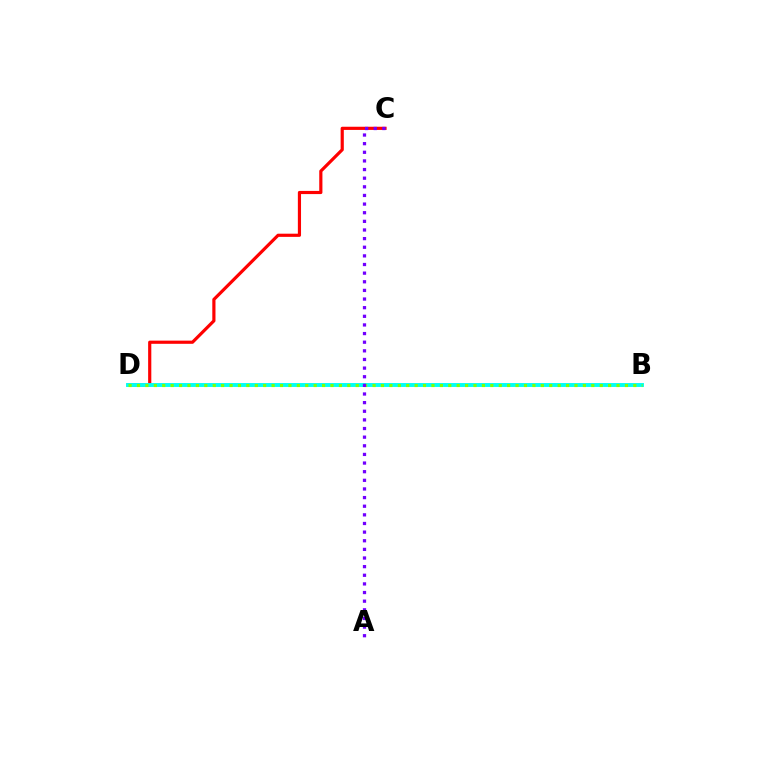{('C', 'D'): [{'color': '#ff0000', 'line_style': 'solid', 'thickness': 2.29}], ('B', 'D'): [{'color': '#00fff6', 'line_style': 'solid', 'thickness': 2.82}, {'color': '#84ff00', 'line_style': 'dotted', 'thickness': 2.29}], ('A', 'C'): [{'color': '#7200ff', 'line_style': 'dotted', 'thickness': 2.35}]}